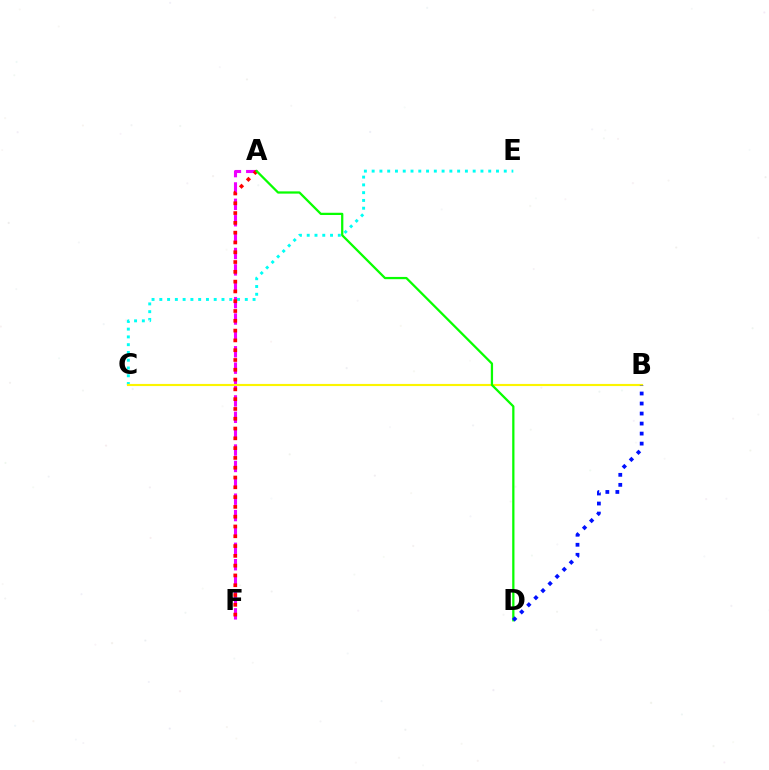{('C', 'E'): [{'color': '#00fff6', 'line_style': 'dotted', 'thickness': 2.11}], ('A', 'F'): [{'color': '#ee00ff', 'line_style': 'dashed', 'thickness': 2.23}, {'color': '#ff0000', 'line_style': 'dotted', 'thickness': 2.66}], ('B', 'C'): [{'color': '#fcf500', 'line_style': 'solid', 'thickness': 1.54}], ('A', 'D'): [{'color': '#08ff00', 'line_style': 'solid', 'thickness': 1.62}], ('B', 'D'): [{'color': '#0010ff', 'line_style': 'dotted', 'thickness': 2.72}]}